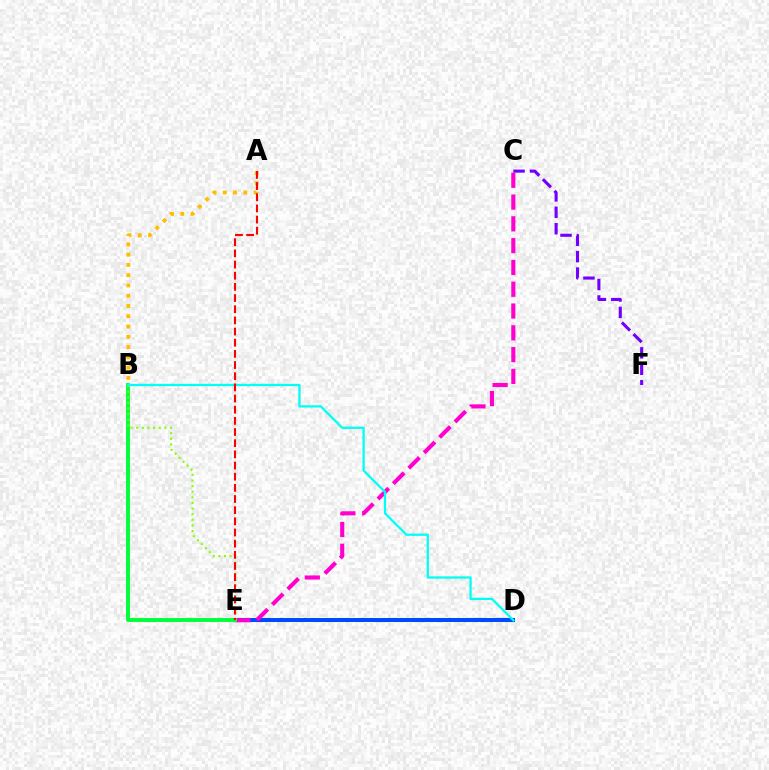{('D', 'E'): [{'color': '#004bff', 'line_style': 'solid', 'thickness': 2.9}], ('C', 'E'): [{'color': '#ff00cf', 'line_style': 'dashed', 'thickness': 2.96}], ('B', 'E'): [{'color': '#00ff39', 'line_style': 'solid', 'thickness': 2.81}, {'color': '#84ff00', 'line_style': 'dotted', 'thickness': 1.53}], ('B', 'D'): [{'color': '#00fff6', 'line_style': 'solid', 'thickness': 1.65}], ('C', 'F'): [{'color': '#7200ff', 'line_style': 'dashed', 'thickness': 2.23}], ('A', 'B'): [{'color': '#ffbd00', 'line_style': 'dotted', 'thickness': 2.79}], ('A', 'E'): [{'color': '#ff0000', 'line_style': 'dashed', 'thickness': 1.52}]}